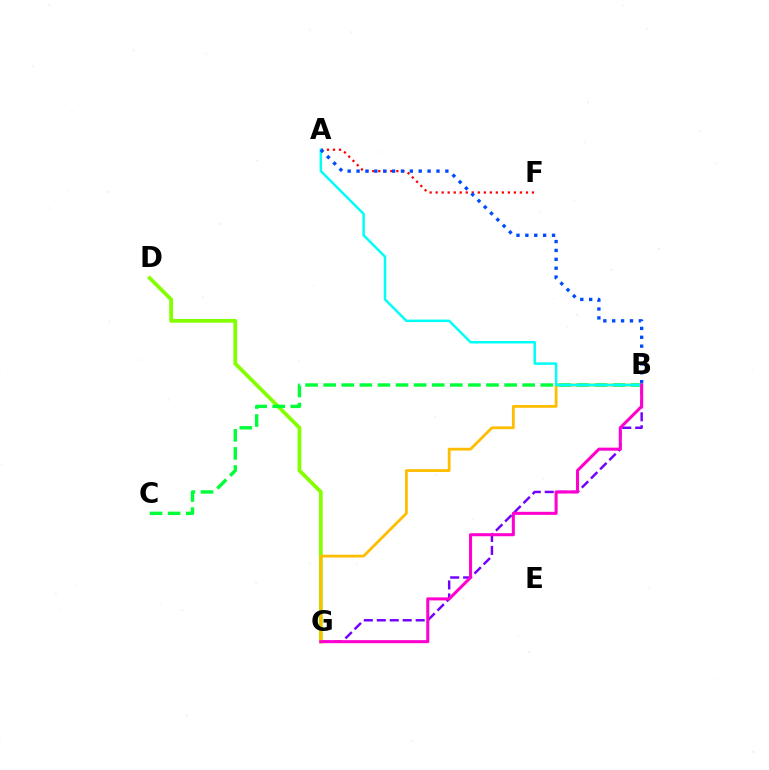{('A', 'F'): [{'color': '#ff0000', 'line_style': 'dotted', 'thickness': 1.64}], ('D', 'G'): [{'color': '#84ff00', 'line_style': 'solid', 'thickness': 2.71}], ('B', 'G'): [{'color': '#7200ff', 'line_style': 'dashed', 'thickness': 1.76}, {'color': '#ffbd00', 'line_style': 'solid', 'thickness': 2.01}, {'color': '#ff00cf', 'line_style': 'solid', 'thickness': 2.2}], ('B', 'C'): [{'color': '#00ff39', 'line_style': 'dashed', 'thickness': 2.46}], ('A', 'B'): [{'color': '#00fff6', 'line_style': 'solid', 'thickness': 1.78}, {'color': '#004bff', 'line_style': 'dotted', 'thickness': 2.41}]}